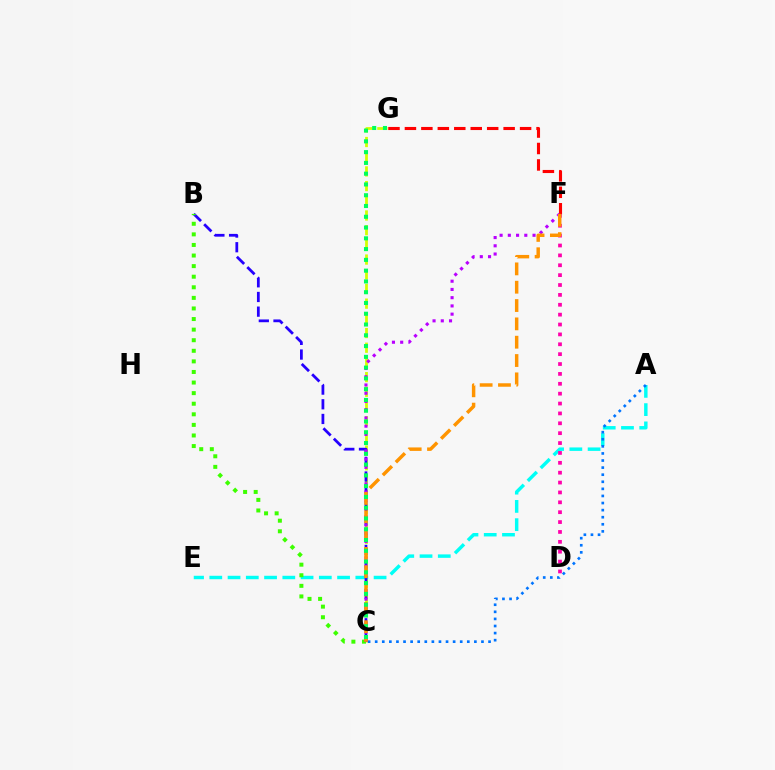{('F', 'G'): [{'color': '#ff0000', 'line_style': 'dashed', 'thickness': 2.23}], ('C', 'G'): [{'color': '#d1ff00', 'line_style': 'dashed', 'thickness': 2.0}, {'color': '#00ff5c', 'line_style': 'dotted', 'thickness': 2.93}], ('A', 'E'): [{'color': '#00fff6', 'line_style': 'dashed', 'thickness': 2.48}], ('D', 'F'): [{'color': '#ff00ac', 'line_style': 'dotted', 'thickness': 2.68}], ('B', 'C'): [{'color': '#2500ff', 'line_style': 'dashed', 'thickness': 1.99}, {'color': '#3dff00', 'line_style': 'dotted', 'thickness': 2.88}], ('A', 'C'): [{'color': '#0074ff', 'line_style': 'dotted', 'thickness': 1.92}], ('C', 'F'): [{'color': '#b900ff', 'line_style': 'dotted', 'thickness': 2.24}, {'color': '#ff9400', 'line_style': 'dashed', 'thickness': 2.49}]}